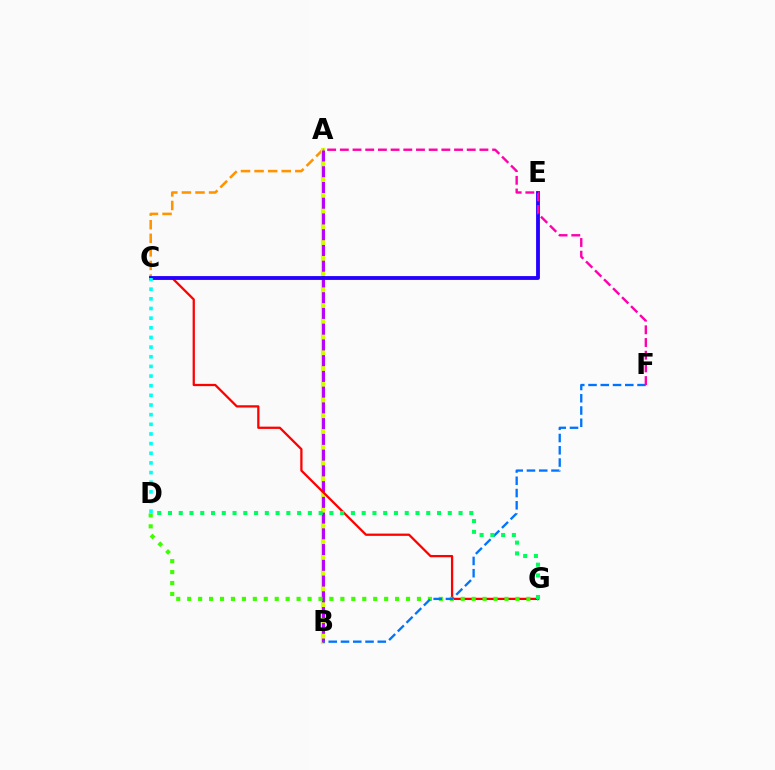{('A', 'C'): [{'color': '#ff9400', 'line_style': 'dashed', 'thickness': 1.85}], ('A', 'B'): [{'color': '#d1ff00', 'line_style': 'solid', 'thickness': 3.0}, {'color': '#b900ff', 'line_style': 'dashed', 'thickness': 2.14}], ('C', 'G'): [{'color': '#ff0000', 'line_style': 'solid', 'thickness': 1.63}], ('D', 'G'): [{'color': '#3dff00', 'line_style': 'dotted', 'thickness': 2.97}, {'color': '#00ff5c', 'line_style': 'dotted', 'thickness': 2.92}], ('C', 'E'): [{'color': '#2500ff', 'line_style': 'solid', 'thickness': 2.76}], ('B', 'F'): [{'color': '#0074ff', 'line_style': 'dashed', 'thickness': 1.67}], ('C', 'D'): [{'color': '#00fff6', 'line_style': 'dotted', 'thickness': 2.62}], ('A', 'F'): [{'color': '#ff00ac', 'line_style': 'dashed', 'thickness': 1.72}]}